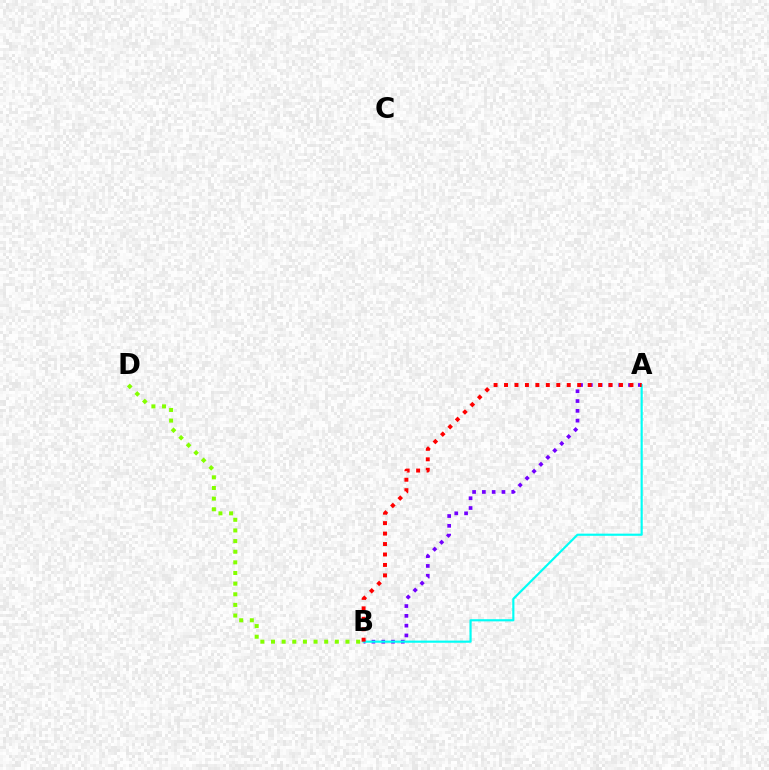{('A', 'B'): [{'color': '#7200ff', 'line_style': 'dotted', 'thickness': 2.66}, {'color': '#00fff6', 'line_style': 'solid', 'thickness': 1.55}, {'color': '#ff0000', 'line_style': 'dotted', 'thickness': 2.84}], ('B', 'D'): [{'color': '#84ff00', 'line_style': 'dotted', 'thickness': 2.89}]}